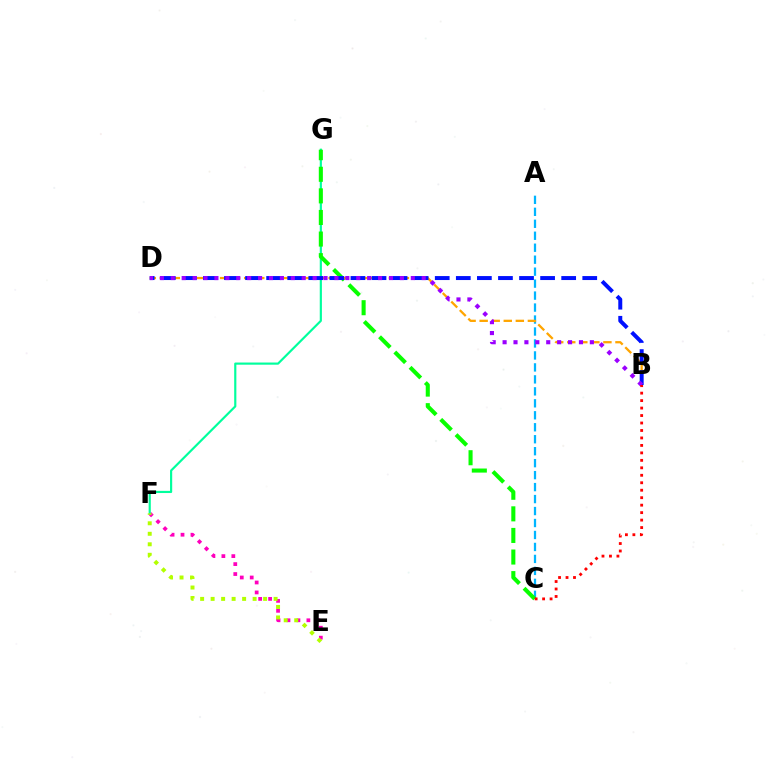{('A', 'C'): [{'color': '#00b5ff', 'line_style': 'dashed', 'thickness': 1.63}], ('E', 'F'): [{'color': '#ff00bd', 'line_style': 'dotted', 'thickness': 2.7}, {'color': '#b3ff00', 'line_style': 'dotted', 'thickness': 2.85}], ('F', 'G'): [{'color': '#00ff9d', 'line_style': 'solid', 'thickness': 1.56}], ('C', 'G'): [{'color': '#08ff00', 'line_style': 'dashed', 'thickness': 2.93}], ('B', 'D'): [{'color': '#ffa500', 'line_style': 'dashed', 'thickness': 1.64}, {'color': '#0010ff', 'line_style': 'dashed', 'thickness': 2.86}, {'color': '#9b00ff', 'line_style': 'dotted', 'thickness': 2.96}], ('B', 'C'): [{'color': '#ff0000', 'line_style': 'dotted', 'thickness': 2.03}]}